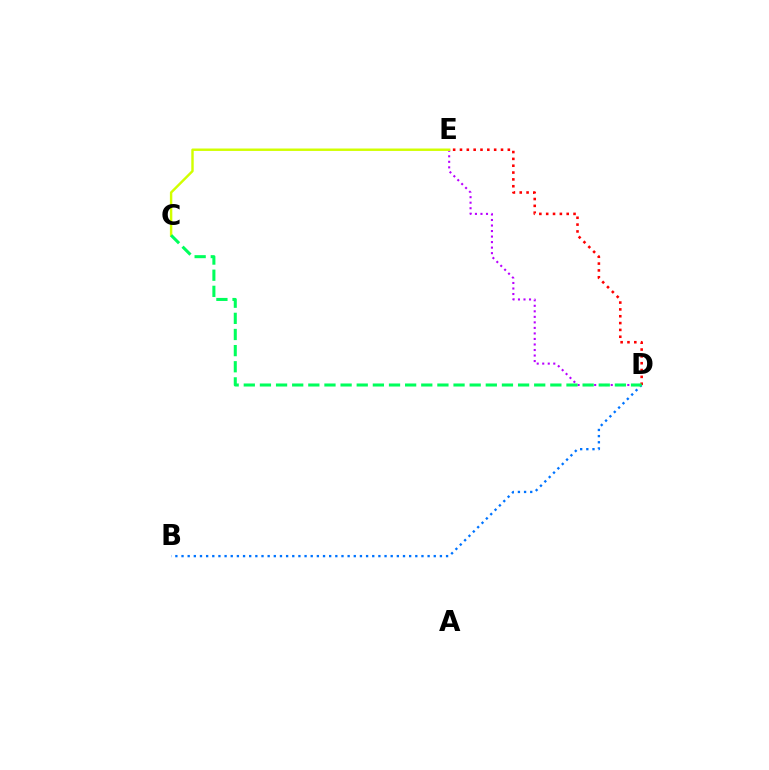{('D', 'E'): [{'color': '#b900ff', 'line_style': 'dotted', 'thickness': 1.5}, {'color': '#ff0000', 'line_style': 'dotted', 'thickness': 1.86}], ('C', 'E'): [{'color': '#d1ff00', 'line_style': 'solid', 'thickness': 1.75}], ('B', 'D'): [{'color': '#0074ff', 'line_style': 'dotted', 'thickness': 1.67}], ('C', 'D'): [{'color': '#00ff5c', 'line_style': 'dashed', 'thickness': 2.19}]}